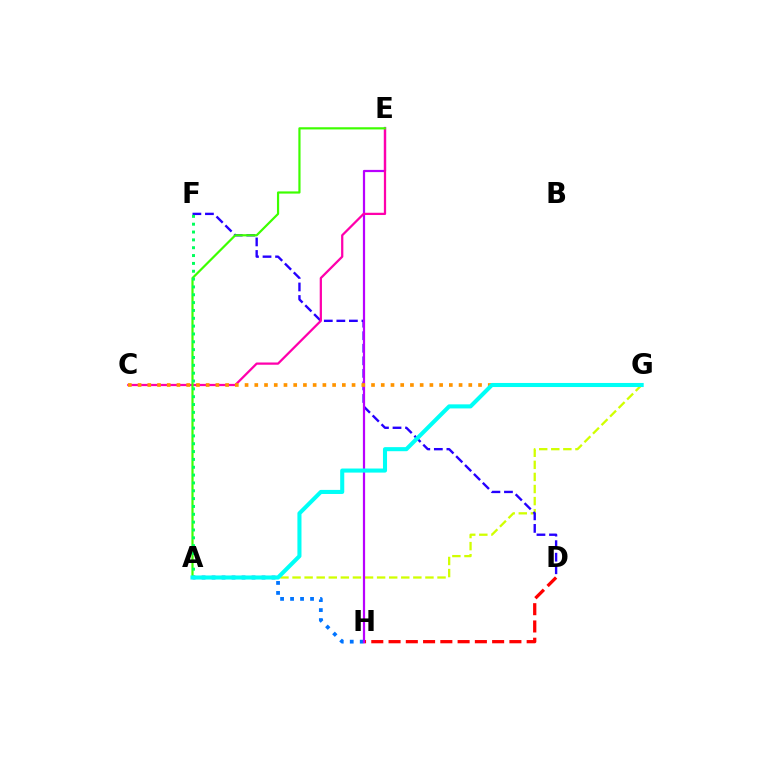{('A', 'G'): [{'color': '#d1ff00', 'line_style': 'dashed', 'thickness': 1.64}, {'color': '#00fff6', 'line_style': 'solid', 'thickness': 2.93}], ('D', 'F'): [{'color': '#2500ff', 'line_style': 'dashed', 'thickness': 1.7}], ('A', 'H'): [{'color': '#0074ff', 'line_style': 'dotted', 'thickness': 2.71}], ('D', 'H'): [{'color': '#ff0000', 'line_style': 'dashed', 'thickness': 2.35}], ('E', 'H'): [{'color': '#b900ff', 'line_style': 'solid', 'thickness': 1.6}], ('C', 'E'): [{'color': '#ff00ac', 'line_style': 'solid', 'thickness': 1.62}], ('A', 'E'): [{'color': '#3dff00', 'line_style': 'solid', 'thickness': 1.58}], ('C', 'G'): [{'color': '#ff9400', 'line_style': 'dotted', 'thickness': 2.64}], ('A', 'F'): [{'color': '#00ff5c', 'line_style': 'dotted', 'thickness': 2.13}]}